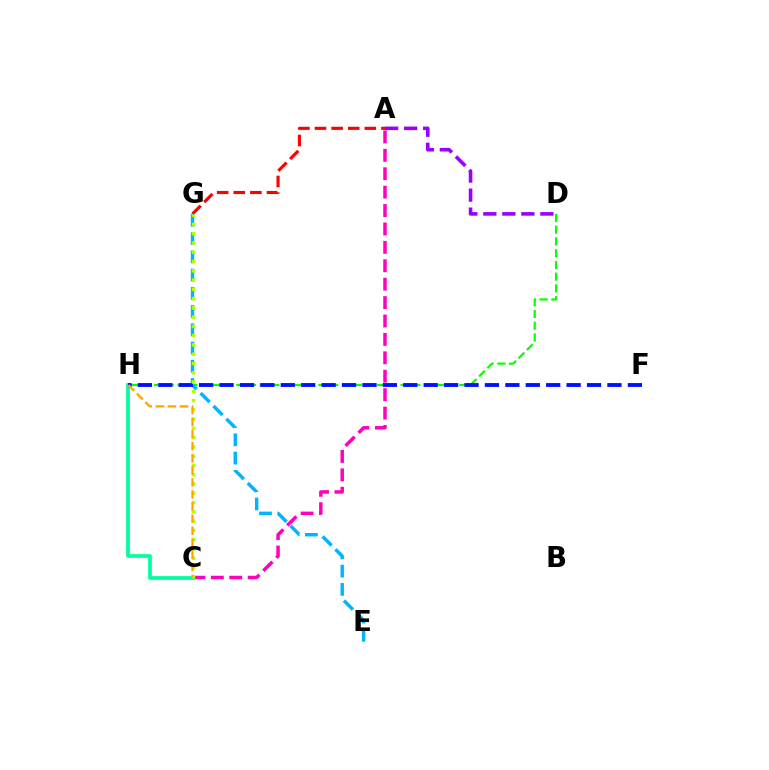{('A', 'D'): [{'color': '#9b00ff', 'line_style': 'dashed', 'thickness': 2.58}], ('A', 'C'): [{'color': '#ff00bd', 'line_style': 'dashed', 'thickness': 2.5}], ('D', 'H'): [{'color': '#08ff00', 'line_style': 'dashed', 'thickness': 1.59}], ('C', 'H'): [{'color': '#00ff9d', 'line_style': 'solid', 'thickness': 2.67}, {'color': '#ffa500', 'line_style': 'dashed', 'thickness': 1.64}], ('A', 'G'): [{'color': '#ff0000', 'line_style': 'dashed', 'thickness': 2.26}], ('E', 'G'): [{'color': '#00b5ff', 'line_style': 'dashed', 'thickness': 2.48}], ('F', 'H'): [{'color': '#0010ff', 'line_style': 'dashed', 'thickness': 2.77}], ('C', 'G'): [{'color': '#b3ff00', 'line_style': 'dotted', 'thickness': 2.52}]}